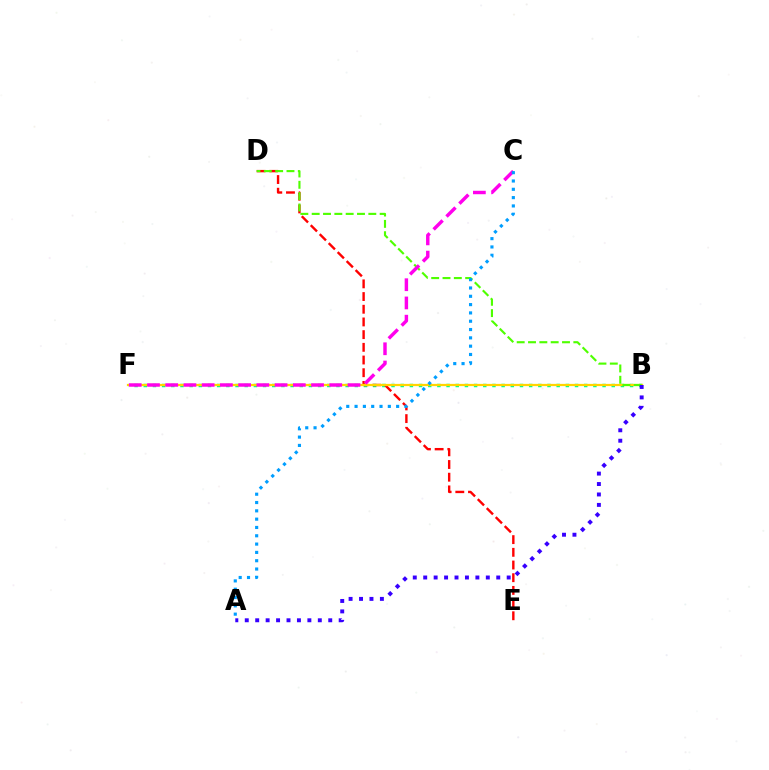{('B', 'F'): [{'color': '#00ff86', 'line_style': 'dotted', 'thickness': 2.49}, {'color': '#ffd500', 'line_style': 'solid', 'thickness': 1.61}], ('D', 'E'): [{'color': '#ff0000', 'line_style': 'dashed', 'thickness': 1.72}], ('B', 'D'): [{'color': '#4fff00', 'line_style': 'dashed', 'thickness': 1.54}], ('C', 'F'): [{'color': '#ff00ed', 'line_style': 'dashed', 'thickness': 2.48}], ('A', 'C'): [{'color': '#009eff', 'line_style': 'dotted', 'thickness': 2.26}], ('A', 'B'): [{'color': '#3700ff', 'line_style': 'dotted', 'thickness': 2.84}]}